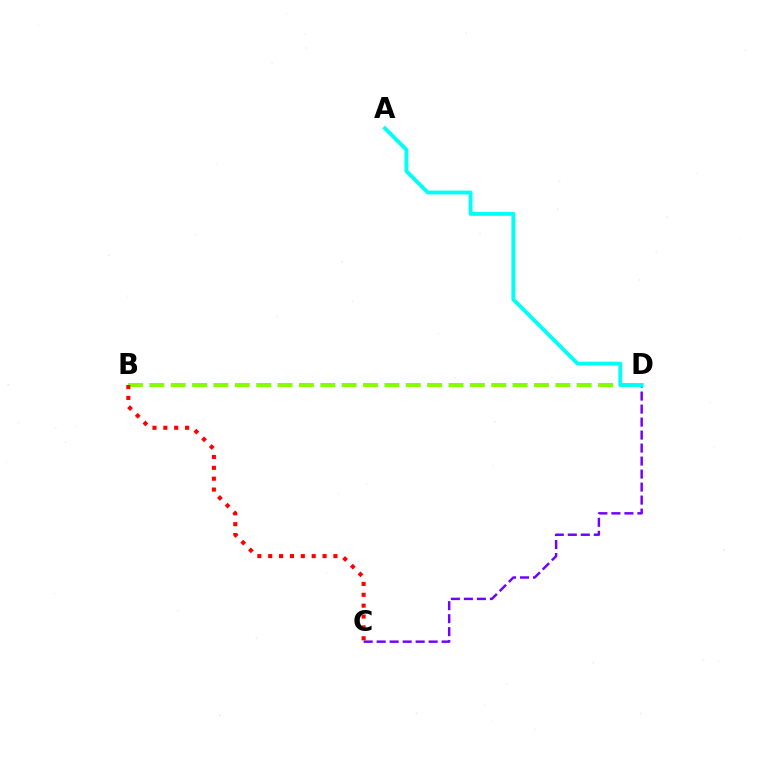{('B', 'D'): [{'color': '#84ff00', 'line_style': 'dashed', 'thickness': 2.9}], ('C', 'D'): [{'color': '#7200ff', 'line_style': 'dashed', 'thickness': 1.77}], ('A', 'D'): [{'color': '#00fff6', 'line_style': 'solid', 'thickness': 2.77}], ('B', 'C'): [{'color': '#ff0000', 'line_style': 'dotted', 'thickness': 2.95}]}